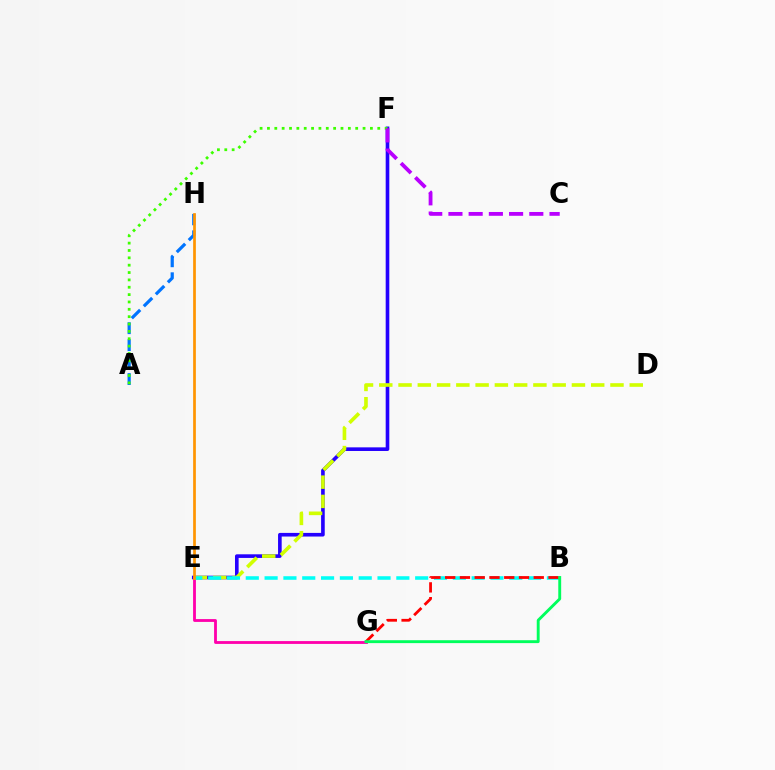{('E', 'F'): [{'color': '#2500ff', 'line_style': 'solid', 'thickness': 2.61}], ('E', 'G'): [{'color': '#ff00ac', 'line_style': 'solid', 'thickness': 2.04}], ('D', 'E'): [{'color': '#d1ff00', 'line_style': 'dashed', 'thickness': 2.62}], ('A', 'H'): [{'color': '#0074ff', 'line_style': 'dashed', 'thickness': 2.3}], ('B', 'E'): [{'color': '#00fff6', 'line_style': 'dashed', 'thickness': 2.56}], ('B', 'G'): [{'color': '#ff0000', 'line_style': 'dashed', 'thickness': 2.01}, {'color': '#00ff5c', 'line_style': 'solid', 'thickness': 2.08}], ('A', 'F'): [{'color': '#3dff00', 'line_style': 'dotted', 'thickness': 2.0}], ('C', 'F'): [{'color': '#b900ff', 'line_style': 'dashed', 'thickness': 2.75}], ('E', 'H'): [{'color': '#ff9400', 'line_style': 'solid', 'thickness': 1.95}]}